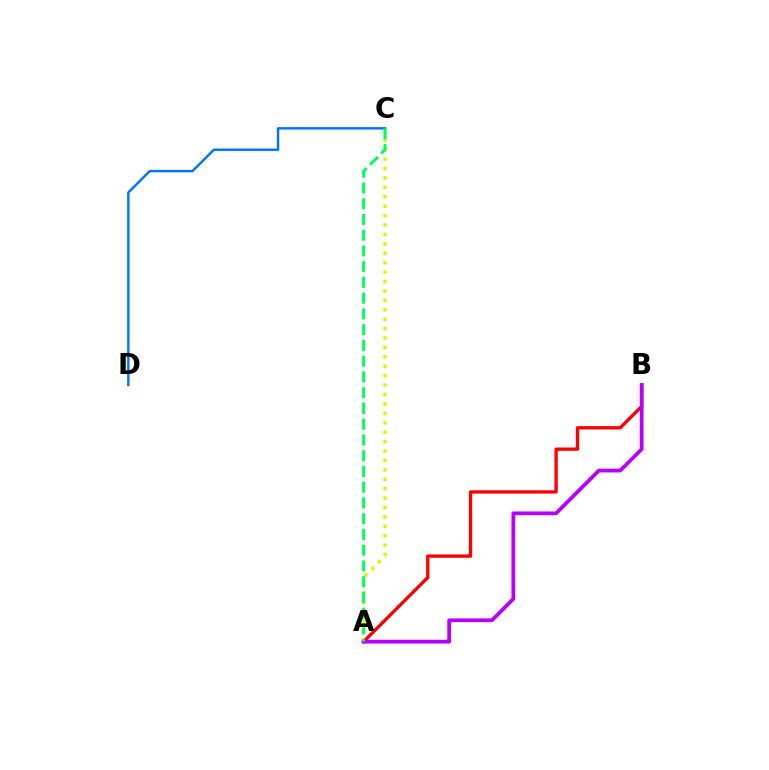{('C', 'D'): [{'color': '#0074ff', 'line_style': 'solid', 'thickness': 1.75}], ('A', 'C'): [{'color': '#d1ff00', 'line_style': 'dotted', 'thickness': 2.56}, {'color': '#00ff5c', 'line_style': 'dashed', 'thickness': 2.14}], ('A', 'B'): [{'color': '#ff0000', 'line_style': 'solid', 'thickness': 2.4}, {'color': '#b900ff', 'line_style': 'solid', 'thickness': 2.71}]}